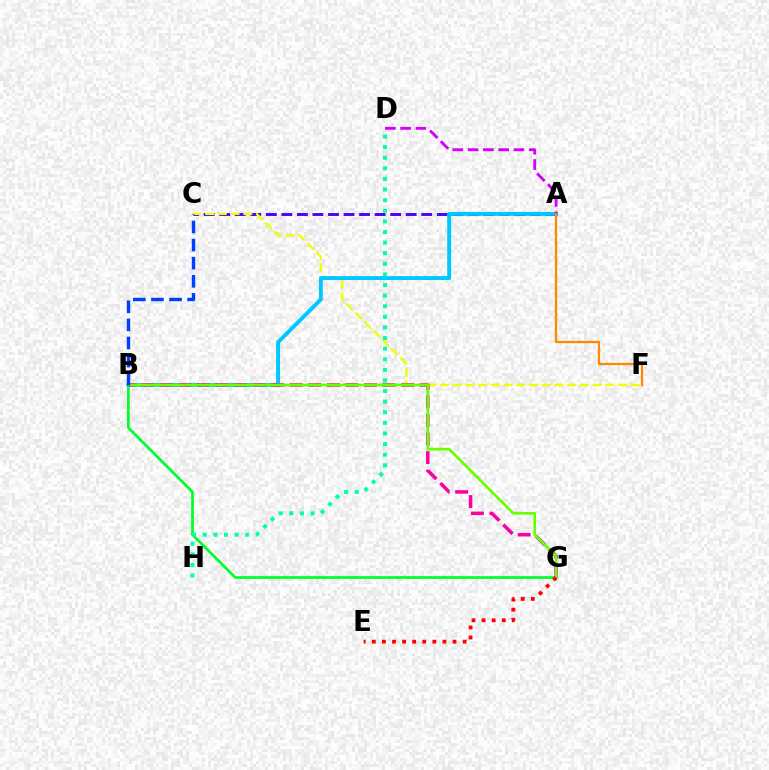{('B', 'G'): [{'color': '#00ff27', 'line_style': 'solid', 'thickness': 1.95}, {'color': '#ff00a0', 'line_style': 'dashed', 'thickness': 2.52}, {'color': '#66ff00', 'line_style': 'solid', 'thickness': 1.94}], ('A', 'C'): [{'color': '#4f00ff', 'line_style': 'dashed', 'thickness': 2.11}], ('C', 'F'): [{'color': '#eeff00', 'line_style': 'dashed', 'thickness': 1.73}], ('A', 'B'): [{'color': '#00c7ff', 'line_style': 'solid', 'thickness': 2.81}], ('A', 'D'): [{'color': '#d600ff', 'line_style': 'dashed', 'thickness': 2.08}], ('B', 'C'): [{'color': '#003fff', 'line_style': 'dashed', 'thickness': 2.46}], ('A', 'F'): [{'color': '#ff8800', 'line_style': 'solid', 'thickness': 1.65}], ('E', 'G'): [{'color': '#ff0000', 'line_style': 'dotted', 'thickness': 2.74}], ('D', 'H'): [{'color': '#00ffaf', 'line_style': 'dotted', 'thickness': 2.88}]}